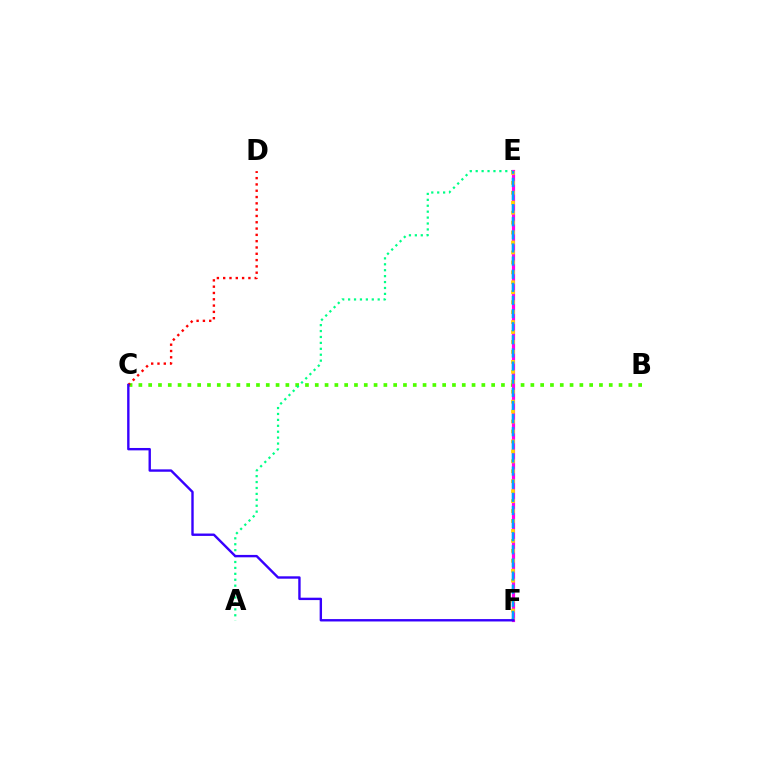{('B', 'C'): [{'color': '#4fff00', 'line_style': 'dotted', 'thickness': 2.66}], ('A', 'E'): [{'color': '#00ff86', 'line_style': 'dotted', 'thickness': 1.61}], ('E', 'F'): [{'color': '#ff00ed', 'line_style': 'solid', 'thickness': 2.3}, {'color': '#ffd500', 'line_style': 'dotted', 'thickness': 2.7}, {'color': '#009eff', 'line_style': 'dashed', 'thickness': 1.78}], ('C', 'D'): [{'color': '#ff0000', 'line_style': 'dotted', 'thickness': 1.71}], ('C', 'F'): [{'color': '#3700ff', 'line_style': 'solid', 'thickness': 1.72}]}